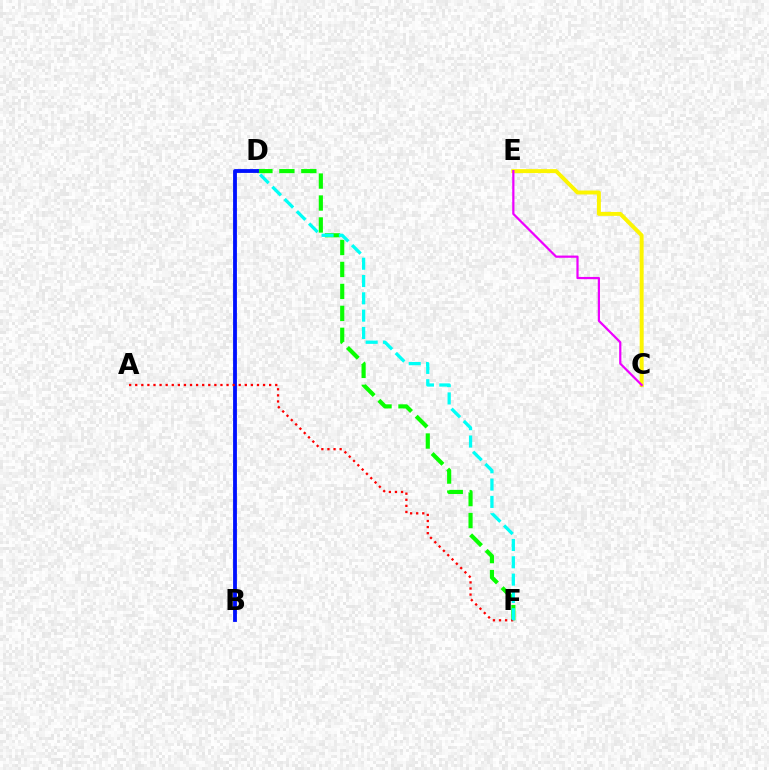{('D', 'F'): [{'color': '#08ff00', 'line_style': 'dashed', 'thickness': 2.98}, {'color': '#00fff6', 'line_style': 'dashed', 'thickness': 2.35}], ('C', 'E'): [{'color': '#fcf500', 'line_style': 'solid', 'thickness': 2.84}, {'color': '#ee00ff', 'line_style': 'solid', 'thickness': 1.6}], ('B', 'D'): [{'color': '#0010ff', 'line_style': 'solid', 'thickness': 2.75}], ('A', 'F'): [{'color': '#ff0000', 'line_style': 'dotted', 'thickness': 1.65}]}